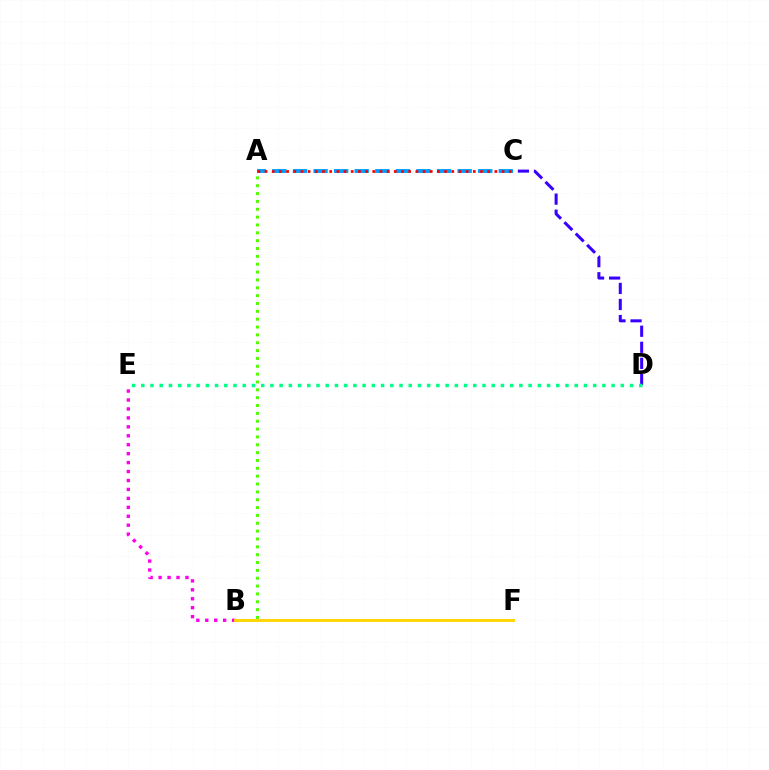{('B', 'E'): [{'color': '#ff00ed', 'line_style': 'dotted', 'thickness': 2.43}], ('A', 'C'): [{'color': '#009eff', 'line_style': 'dashed', 'thickness': 2.8}, {'color': '#ff0000', 'line_style': 'dotted', 'thickness': 1.95}], ('C', 'D'): [{'color': '#3700ff', 'line_style': 'dashed', 'thickness': 2.18}], ('A', 'B'): [{'color': '#4fff00', 'line_style': 'dotted', 'thickness': 2.13}], ('B', 'F'): [{'color': '#ffd500', 'line_style': 'solid', 'thickness': 2.07}], ('D', 'E'): [{'color': '#00ff86', 'line_style': 'dotted', 'thickness': 2.51}]}